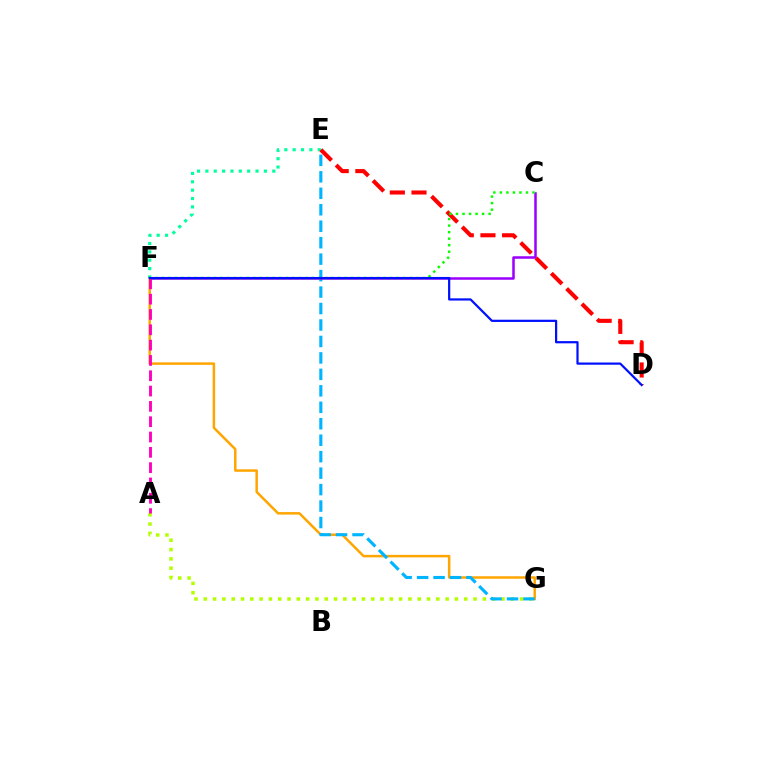{('F', 'G'): [{'color': '#ffa500', 'line_style': 'solid', 'thickness': 1.8}], ('A', 'G'): [{'color': '#b3ff00', 'line_style': 'dotted', 'thickness': 2.53}], ('E', 'G'): [{'color': '#00b5ff', 'line_style': 'dashed', 'thickness': 2.24}], ('E', 'F'): [{'color': '#00ff9d', 'line_style': 'dotted', 'thickness': 2.27}], ('C', 'F'): [{'color': '#9b00ff', 'line_style': 'solid', 'thickness': 1.81}, {'color': '#08ff00', 'line_style': 'dotted', 'thickness': 1.77}], ('A', 'F'): [{'color': '#ff00bd', 'line_style': 'dashed', 'thickness': 2.08}], ('D', 'E'): [{'color': '#ff0000', 'line_style': 'dashed', 'thickness': 2.94}], ('D', 'F'): [{'color': '#0010ff', 'line_style': 'solid', 'thickness': 1.59}]}